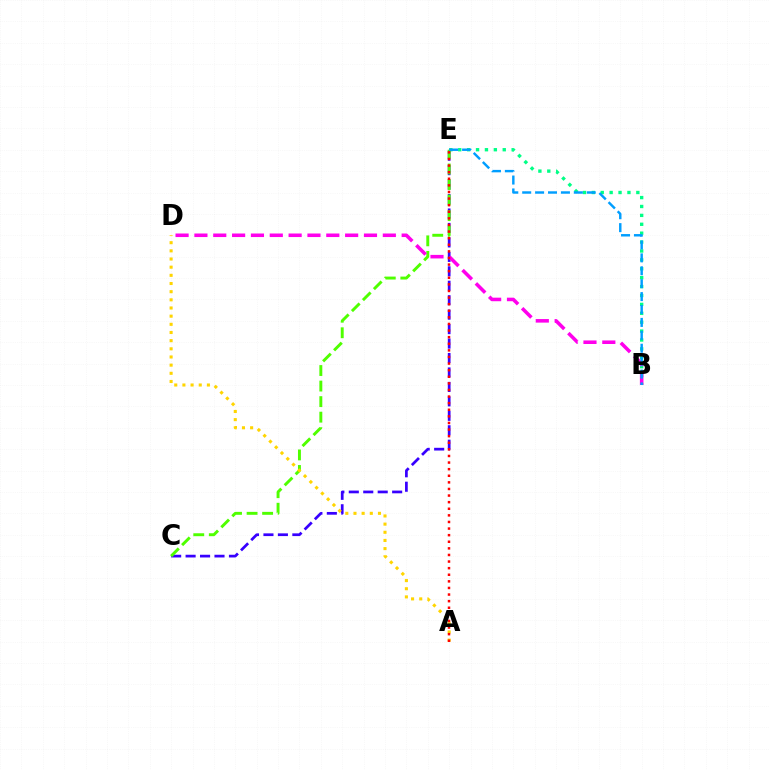{('B', 'E'): [{'color': '#00ff86', 'line_style': 'dotted', 'thickness': 2.42}, {'color': '#009eff', 'line_style': 'dashed', 'thickness': 1.75}], ('C', 'E'): [{'color': '#3700ff', 'line_style': 'dashed', 'thickness': 1.96}, {'color': '#4fff00', 'line_style': 'dashed', 'thickness': 2.11}], ('A', 'D'): [{'color': '#ffd500', 'line_style': 'dotted', 'thickness': 2.22}], ('B', 'D'): [{'color': '#ff00ed', 'line_style': 'dashed', 'thickness': 2.56}], ('A', 'E'): [{'color': '#ff0000', 'line_style': 'dotted', 'thickness': 1.79}]}